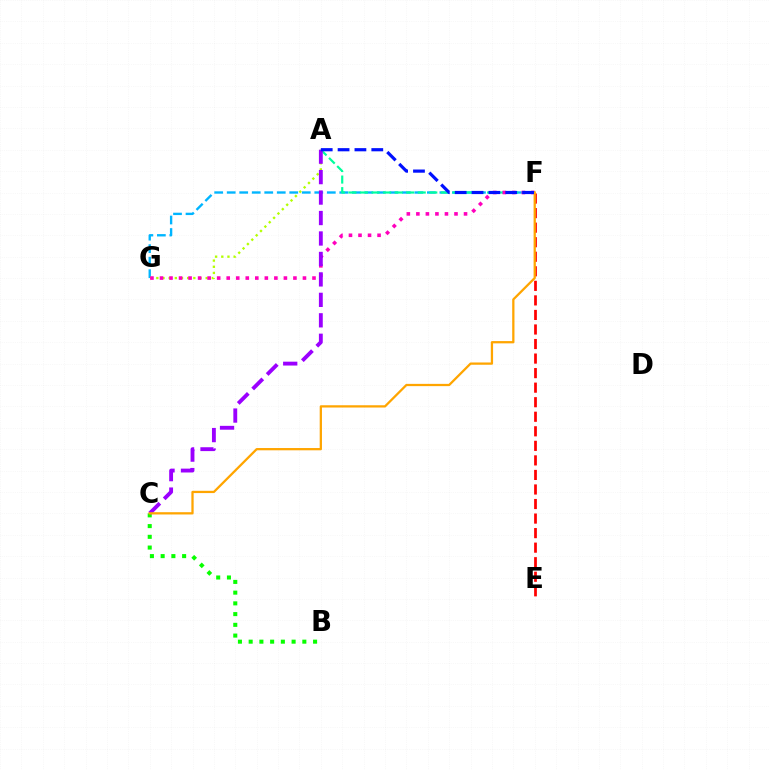{('F', 'G'): [{'color': '#00b5ff', 'line_style': 'dashed', 'thickness': 1.7}, {'color': '#ff00bd', 'line_style': 'dotted', 'thickness': 2.59}], ('E', 'F'): [{'color': '#ff0000', 'line_style': 'dashed', 'thickness': 1.98}], ('A', 'G'): [{'color': '#b3ff00', 'line_style': 'dotted', 'thickness': 1.68}], ('A', 'F'): [{'color': '#00ff9d', 'line_style': 'dashed', 'thickness': 1.57}, {'color': '#0010ff', 'line_style': 'dashed', 'thickness': 2.29}], ('B', 'C'): [{'color': '#08ff00', 'line_style': 'dotted', 'thickness': 2.92}], ('A', 'C'): [{'color': '#9b00ff', 'line_style': 'dashed', 'thickness': 2.78}], ('C', 'F'): [{'color': '#ffa500', 'line_style': 'solid', 'thickness': 1.63}]}